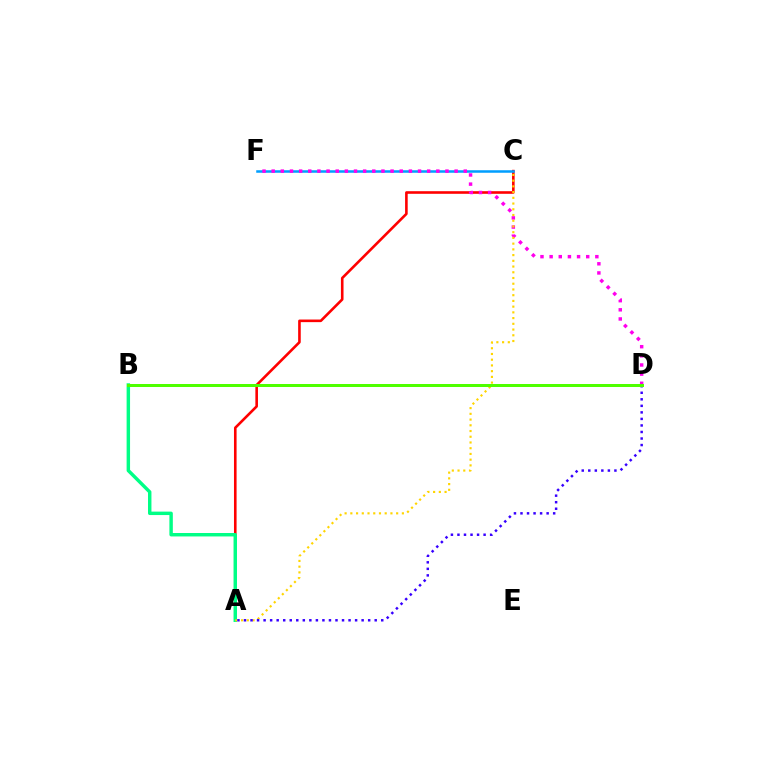{('A', 'C'): [{'color': '#ff0000', 'line_style': 'solid', 'thickness': 1.88}, {'color': '#ffd500', 'line_style': 'dotted', 'thickness': 1.56}], ('A', 'B'): [{'color': '#00ff86', 'line_style': 'solid', 'thickness': 2.48}], ('C', 'F'): [{'color': '#009eff', 'line_style': 'solid', 'thickness': 1.81}], ('D', 'F'): [{'color': '#ff00ed', 'line_style': 'dotted', 'thickness': 2.49}], ('A', 'D'): [{'color': '#3700ff', 'line_style': 'dotted', 'thickness': 1.78}], ('B', 'D'): [{'color': '#4fff00', 'line_style': 'solid', 'thickness': 2.16}]}